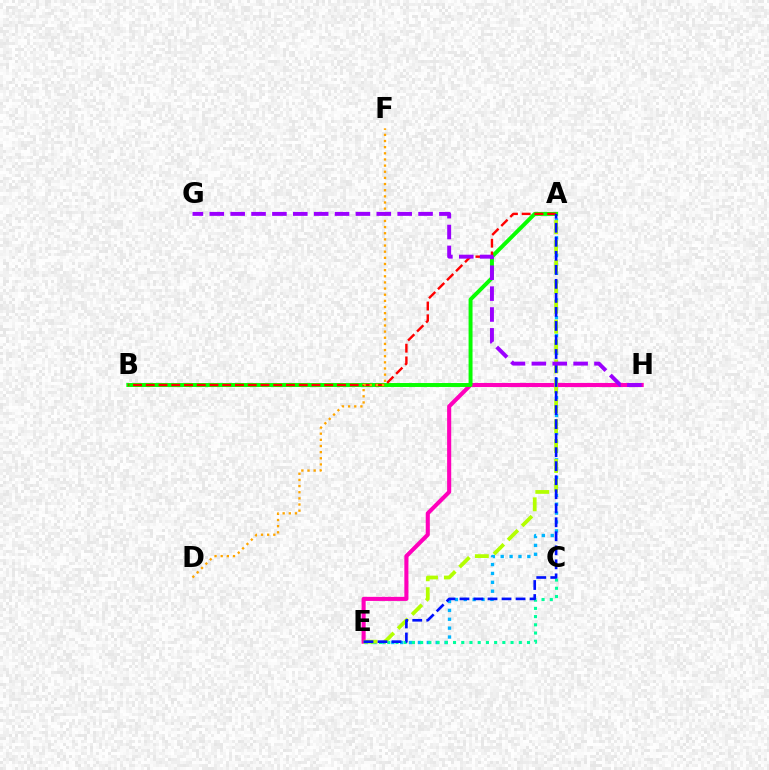{('E', 'H'): [{'color': '#ff00bd', 'line_style': 'solid', 'thickness': 2.95}], ('A', 'B'): [{'color': '#08ff00', 'line_style': 'solid', 'thickness': 2.84}, {'color': '#ff0000', 'line_style': 'dashed', 'thickness': 1.73}], ('A', 'E'): [{'color': '#00b5ff', 'line_style': 'dotted', 'thickness': 2.41}, {'color': '#b3ff00', 'line_style': 'dashed', 'thickness': 2.7}, {'color': '#0010ff', 'line_style': 'dashed', 'thickness': 1.9}], ('C', 'E'): [{'color': '#00ff9d', 'line_style': 'dotted', 'thickness': 2.23}], ('D', 'F'): [{'color': '#ffa500', 'line_style': 'dotted', 'thickness': 1.67}], ('G', 'H'): [{'color': '#9b00ff', 'line_style': 'dashed', 'thickness': 2.84}]}